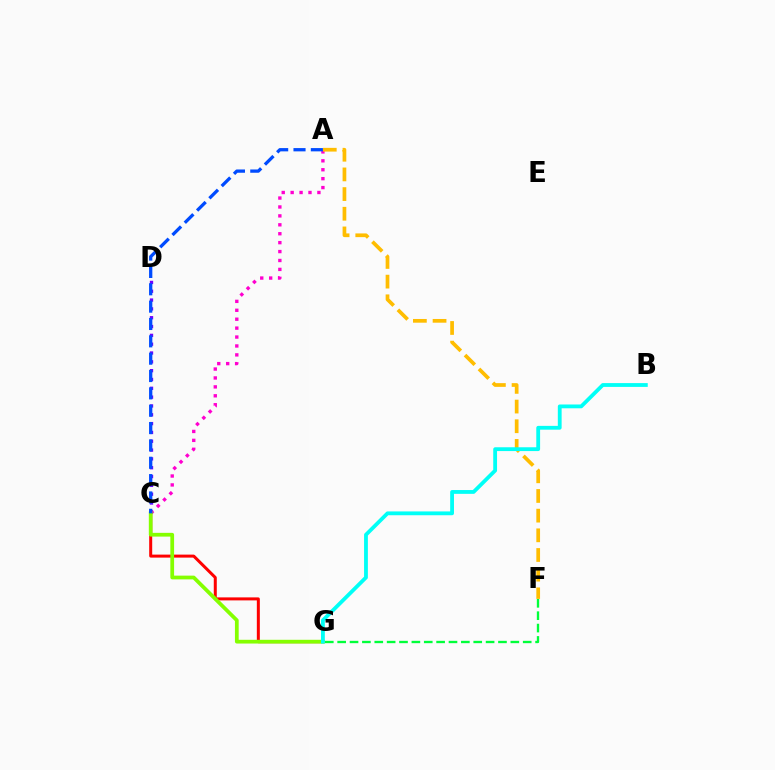{('C', 'D'): [{'color': '#7200ff', 'line_style': 'dotted', 'thickness': 2.4}], ('A', 'C'): [{'color': '#ff00cf', 'line_style': 'dotted', 'thickness': 2.42}, {'color': '#004bff', 'line_style': 'dashed', 'thickness': 2.36}], ('C', 'G'): [{'color': '#ff0000', 'line_style': 'solid', 'thickness': 2.16}, {'color': '#84ff00', 'line_style': 'solid', 'thickness': 2.7}], ('A', 'F'): [{'color': '#ffbd00', 'line_style': 'dashed', 'thickness': 2.67}], ('B', 'G'): [{'color': '#00fff6', 'line_style': 'solid', 'thickness': 2.74}], ('F', 'G'): [{'color': '#00ff39', 'line_style': 'dashed', 'thickness': 1.68}]}